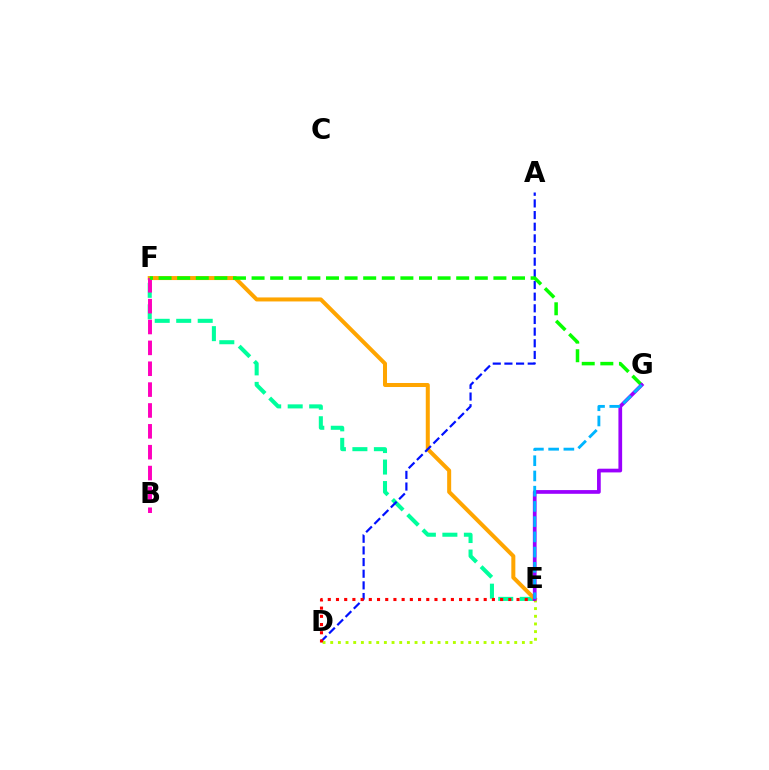{('E', 'F'): [{'color': '#00ff9d', 'line_style': 'dashed', 'thickness': 2.92}, {'color': '#ffa500', 'line_style': 'solid', 'thickness': 2.89}], ('D', 'E'): [{'color': '#b3ff00', 'line_style': 'dotted', 'thickness': 2.08}, {'color': '#ff0000', 'line_style': 'dotted', 'thickness': 2.23}], ('B', 'F'): [{'color': '#ff00bd', 'line_style': 'dashed', 'thickness': 2.83}], ('A', 'D'): [{'color': '#0010ff', 'line_style': 'dashed', 'thickness': 1.58}], ('F', 'G'): [{'color': '#08ff00', 'line_style': 'dashed', 'thickness': 2.53}], ('E', 'G'): [{'color': '#9b00ff', 'line_style': 'solid', 'thickness': 2.67}, {'color': '#00b5ff', 'line_style': 'dashed', 'thickness': 2.07}]}